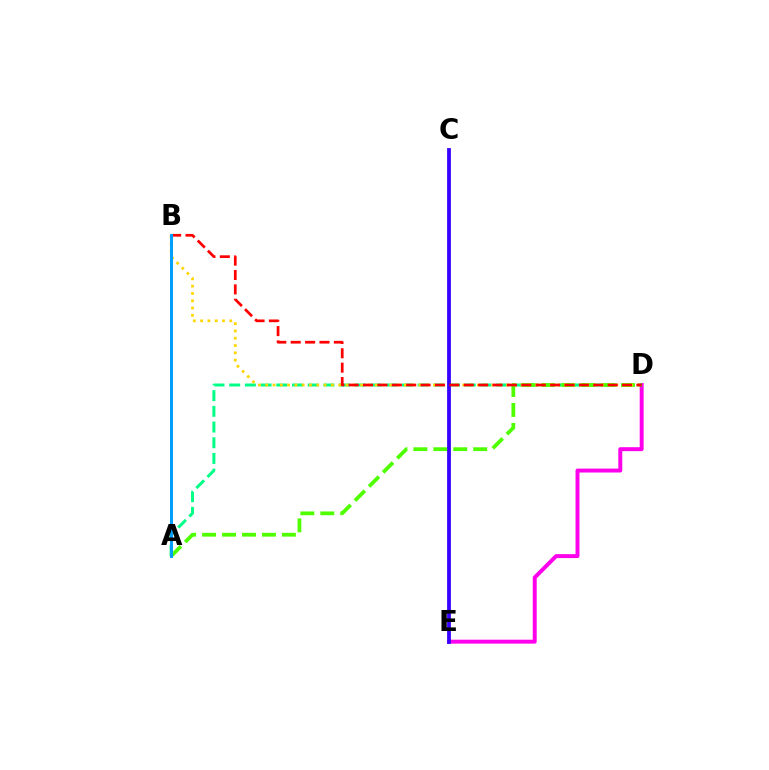{('D', 'E'): [{'color': '#ff00ed', 'line_style': 'solid', 'thickness': 2.84}], ('A', 'D'): [{'color': '#00ff86', 'line_style': 'dashed', 'thickness': 2.13}, {'color': '#4fff00', 'line_style': 'dashed', 'thickness': 2.71}], ('B', 'D'): [{'color': '#ffd500', 'line_style': 'dotted', 'thickness': 1.98}, {'color': '#ff0000', 'line_style': 'dashed', 'thickness': 1.95}], ('C', 'E'): [{'color': '#3700ff', 'line_style': 'solid', 'thickness': 2.72}], ('A', 'B'): [{'color': '#009eff', 'line_style': 'solid', 'thickness': 2.13}]}